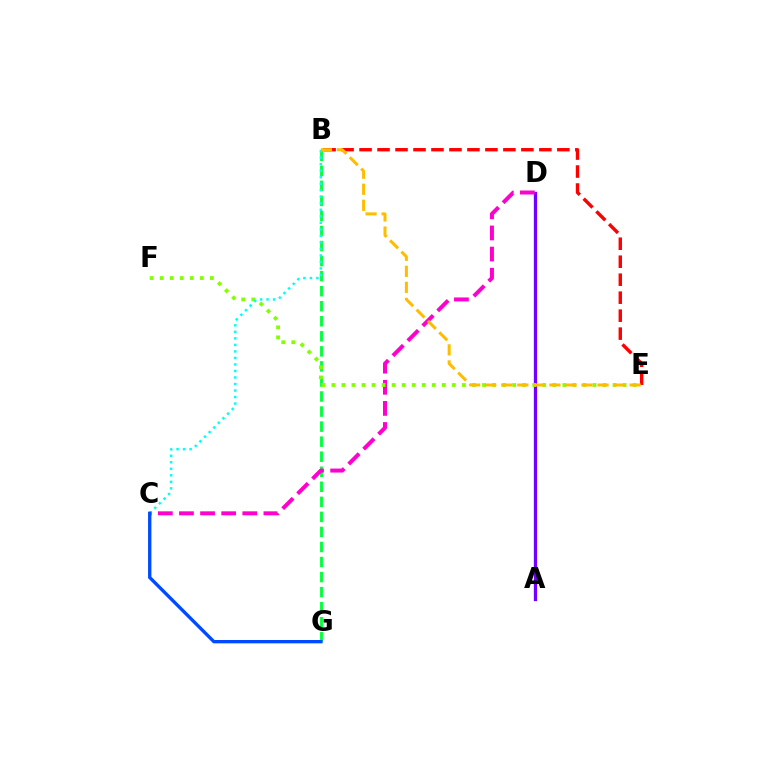{('B', 'G'): [{'color': '#00ff39', 'line_style': 'dashed', 'thickness': 2.04}], ('A', 'D'): [{'color': '#7200ff', 'line_style': 'solid', 'thickness': 2.38}], ('B', 'E'): [{'color': '#ff0000', 'line_style': 'dashed', 'thickness': 2.44}, {'color': '#ffbd00', 'line_style': 'dashed', 'thickness': 2.18}], ('C', 'D'): [{'color': '#ff00cf', 'line_style': 'dashed', 'thickness': 2.87}], ('E', 'F'): [{'color': '#84ff00', 'line_style': 'dotted', 'thickness': 2.73}], ('B', 'C'): [{'color': '#00fff6', 'line_style': 'dotted', 'thickness': 1.77}], ('C', 'G'): [{'color': '#004bff', 'line_style': 'solid', 'thickness': 2.41}]}